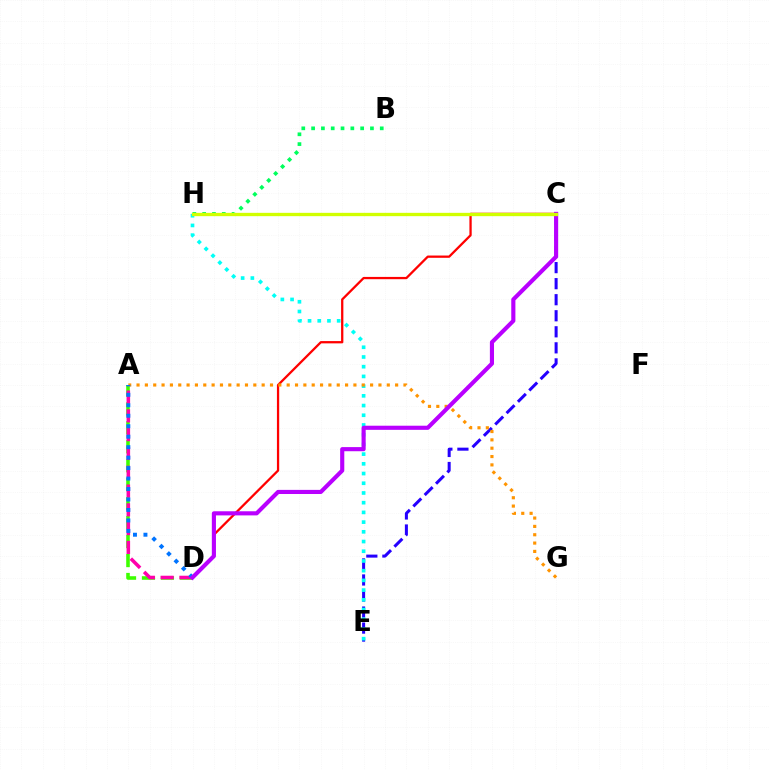{('A', 'D'): [{'color': '#3dff00', 'line_style': 'dashed', 'thickness': 2.58}, {'color': '#ff00ac', 'line_style': 'dashed', 'thickness': 2.55}, {'color': '#0074ff', 'line_style': 'dotted', 'thickness': 2.84}], ('C', 'D'): [{'color': '#ff0000', 'line_style': 'solid', 'thickness': 1.64}, {'color': '#b900ff', 'line_style': 'solid', 'thickness': 2.97}], ('C', 'E'): [{'color': '#2500ff', 'line_style': 'dashed', 'thickness': 2.18}], ('E', 'H'): [{'color': '#00fff6', 'line_style': 'dotted', 'thickness': 2.64}], ('A', 'G'): [{'color': '#ff9400', 'line_style': 'dotted', 'thickness': 2.27}], ('B', 'H'): [{'color': '#00ff5c', 'line_style': 'dotted', 'thickness': 2.66}], ('C', 'H'): [{'color': '#d1ff00', 'line_style': 'solid', 'thickness': 2.39}]}